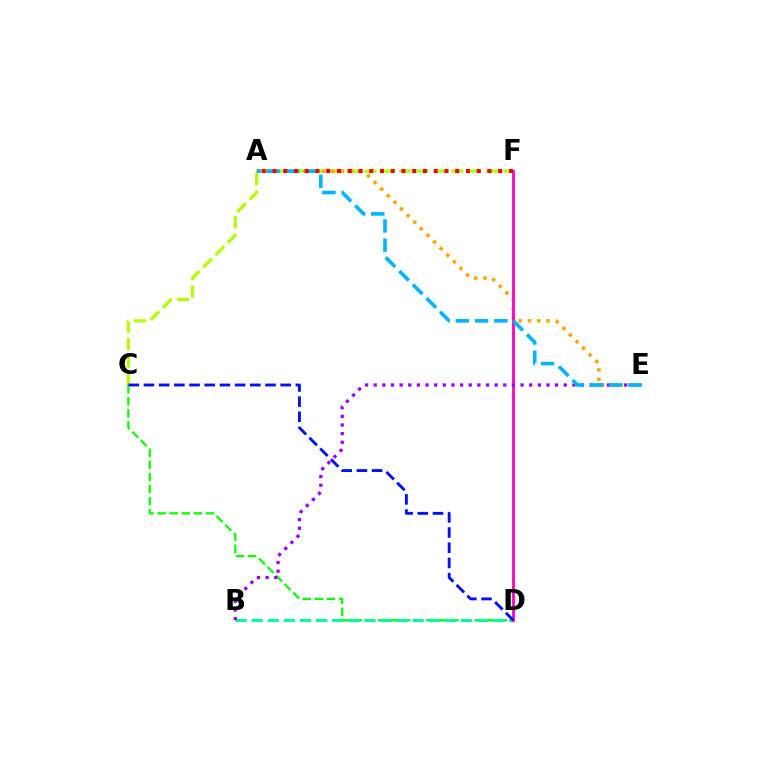{('C', 'D'): [{'color': '#08ff00', 'line_style': 'dashed', 'thickness': 1.64}, {'color': '#0010ff', 'line_style': 'dashed', 'thickness': 2.06}], ('C', 'F'): [{'color': '#b3ff00', 'line_style': 'dashed', 'thickness': 2.36}], ('B', 'D'): [{'color': '#00ff9d', 'line_style': 'dashed', 'thickness': 2.19}], ('A', 'E'): [{'color': '#ffa500', 'line_style': 'dotted', 'thickness': 2.54}, {'color': '#00b5ff', 'line_style': 'dashed', 'thickness': 2.61}], ('D', 'F'): [{'color': '#ff00bd', 'line_style': 'solid', 'thickness': 2.0}], ('B', 'E'): [{'color': '#9b00ff', 'line_style': 'dotted', 'thickness': 2.35}], ('A', 'F'): [{'color': '#ff0000', 'line_style': 'dotted', 'thickness': 2.92}]}